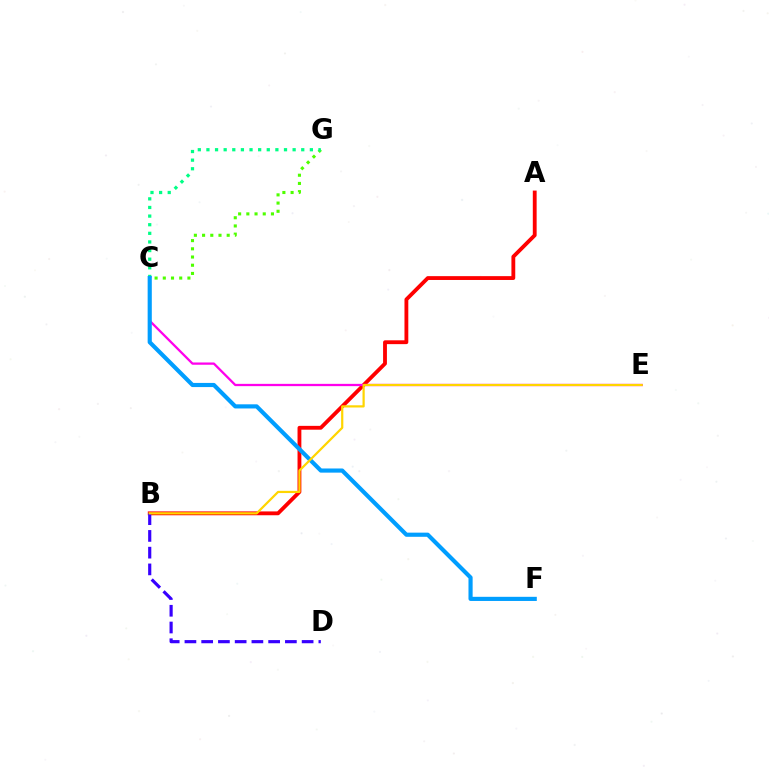{('A', 'B'): [{'color': '#ff0000', 'line_style': 'solid', 'thickness': 2.76}], ('C', 'G'): [{'color': '#4fff00', 'line_style': 'dotted', 'thickness': 2.23}, {'color': '#00ff86', 'line_style': 'dotted', 'thickness': 2.34}], ('C', 'E'): [{'color': '#ff00ed', 'line_style': 'solid', 'thickness': 1.64}], ('C', 'F'): [{'color': '#009eff', 'line_style': 'solid', 'thickness': 2.99}], ('B', 'D'): [{'color': '#3700ff', 'line_style': 'dashed', 'thickness': 2.27}], ('B', 'E'): [{'color': '#ffd500', 'line_style': 'solid', 'thickness': 1.6}]}